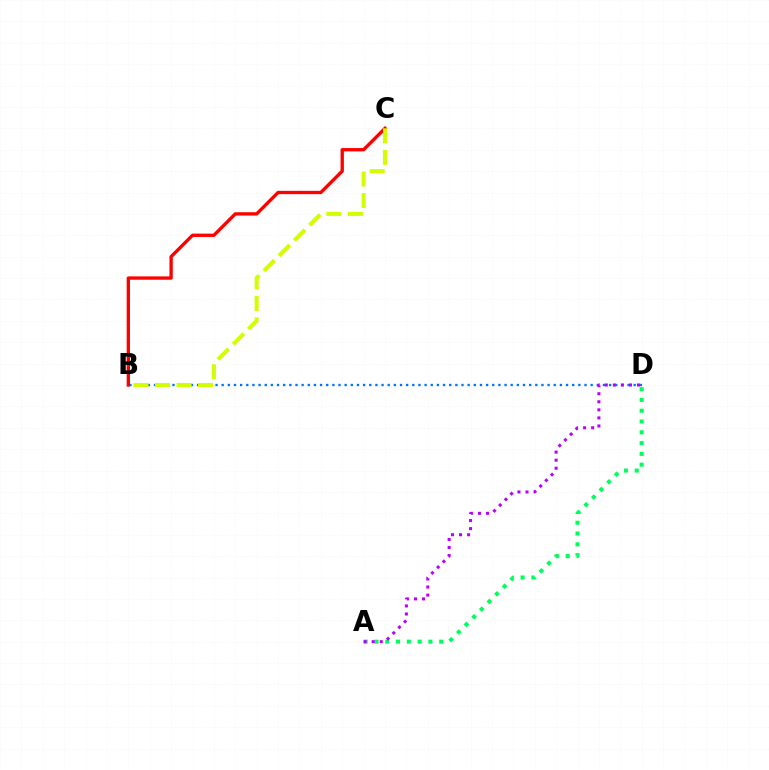{('B', 'D'): [{'color': '#0074ff', 'line_style': 'dotted', 'thickness': 1.67}], ('B', 'C'): [{'color': '#ff0000', 'line_style': 'solid', 'thickness': 2.4}, {'color': '#d1ff00', 'line_style': 'dashed', 'thickness': 2.92}], ('A', 'D'): [{'color': '#00ff5c', 'line_style': 'dotted', 'thickness': 2.93}, {'color': '#b900ff', 'line_style': 'dotted', 'thickness': 2.19}]}